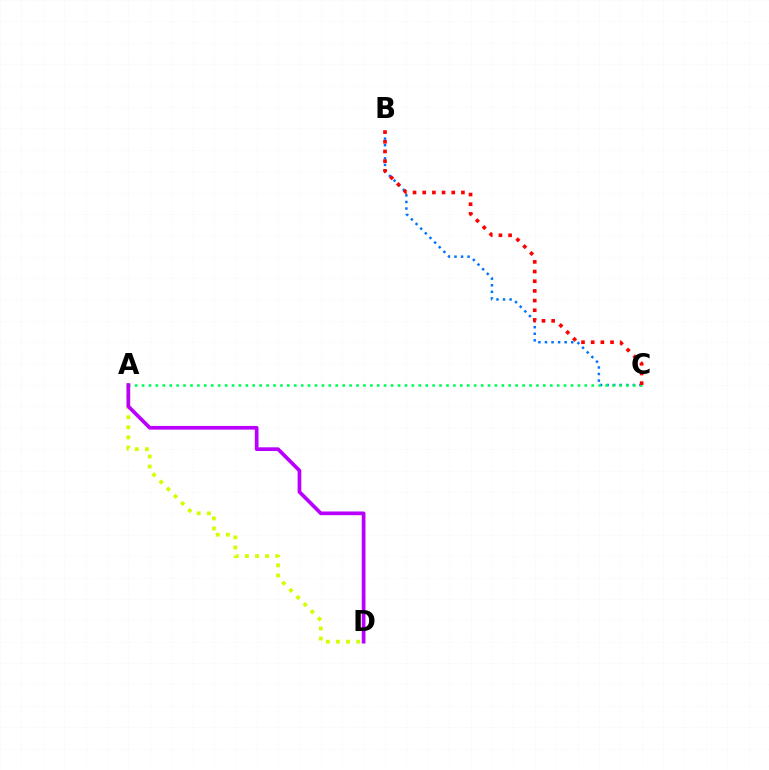{('B', 'C'): [{'color': '#0074ff', 'line_style': 'dotted', 'thickness': 1.78}, {'color': '#ff0000', 'line_style': 'dotted', 'thickness': 2.63}], ('A', 'C'): [{'color': '#00ff5c', 'line_style': 'dotted', 'thickness': 1.88}], ('A', 'D'): [{'color': '#d1ff00', 'line_style': 'dotted', 'thickness': 2.75}, {'color': '#b900ff', 'line_style': 'solid', 'thickness': 2.66}]}